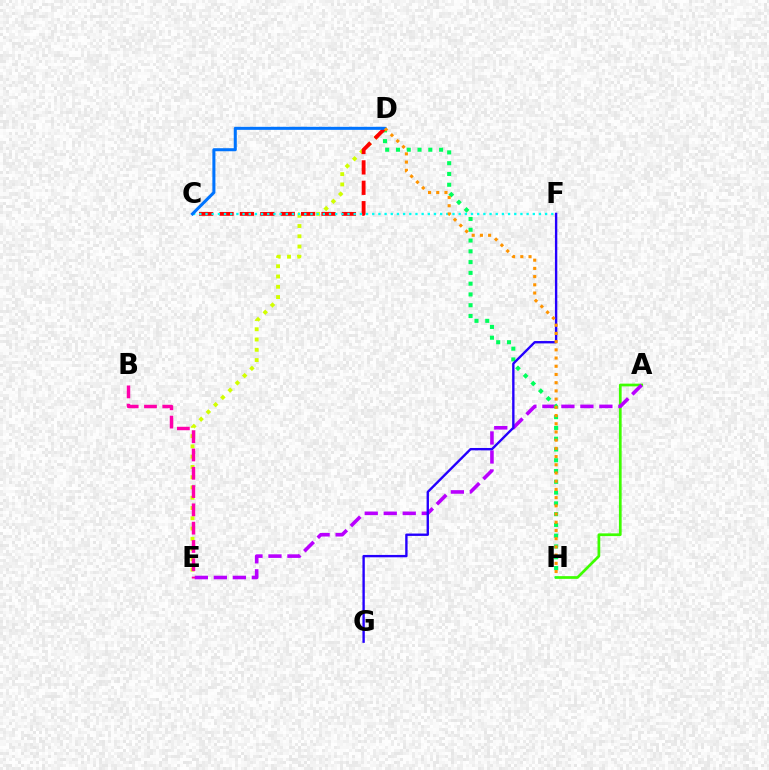{('A', 'H'): [{'color': '#3dff00', 'line_style': 'solid', 'thickness': 1.96}], ('A', 'E'): [{'color': '#b900ff', 'line_style': 'dashed', 'thickness': 2.58}], ('D', 'H'): [{'color': '#00ff5c', 'line_style': 'dotted', 'thickness': 2.93}, {'color': '#ff9400', 'line_style': 'dotted', 'thickness': 2.23}], ('D', 'E'): [{'color': '#d1ff00', 'line_style': 'dotted', 'thickness': 2.79}], ('C', 'D'): [{'color': '#ff0000', 'line_style': 'dashed', 'thickness': 2.77}, {'color': '#0074ff', 'line_style': 'solid', 'thickness': 2.19}], ('C', 'F'): [{'color': '#00fff6', 'line_style': 'dotted', 'thickness': 1.68}], ('F', 'G'): [{'color': '#2500ff', 'line_style': 'solid', 'thickness': 1.71}], ('B', 'E'): [{'color': '#ff00ac', 'line_style': 'dashed', 'thickness': 2.49}]}